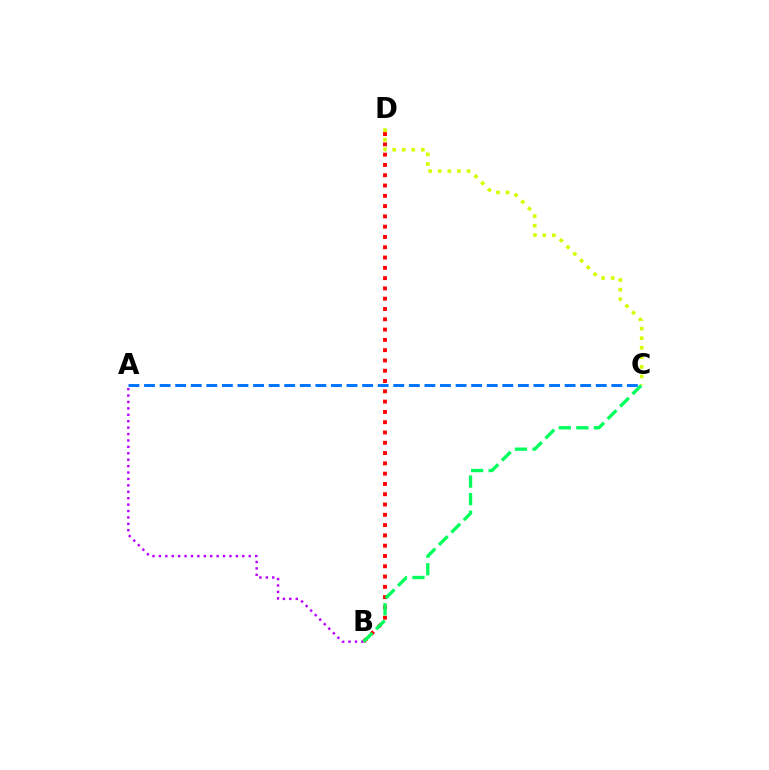{('C', 'D'): [{'color': '#d1ff00', 'line_style': 'dotted', 'thickness': 2.6}], ('A', 'B'): [{'color': '#b900ff', 'line_style': 'dotted', 'thickness': 1.74}], ('B', 'D'): [{'color': '#ff0000', 'line_style': 'dotted', 'thickness': 2.8}], ('A', 'C'): [{'color': '#0074ff', 'line_style': 'dashed', 'thickness': 2.12}], ('B', 'C'): [{'color': '#00ff5c', 'line_style': 'dashed', 'thickness': 2.39}]}